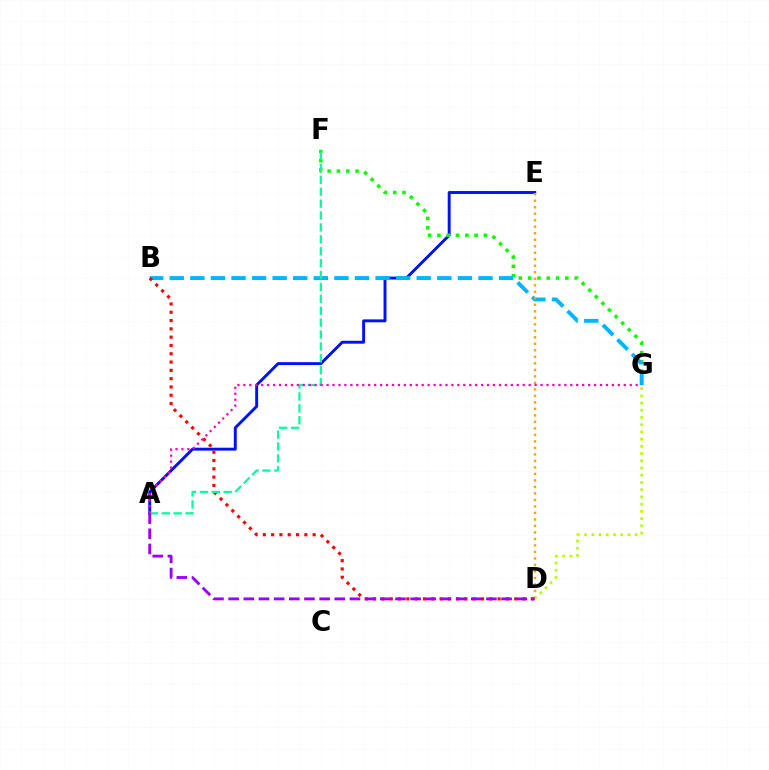{('A', 'E'): [{'color': '#0010ff', 'line_style': 'solid', 'thickness': 2.1}], ('F', 'G'): [{'color': '#08ff00', 'line_style': 'dotted', 'thickness': 2.53}], ('B', 'G'): [{'color': '#00b5ff', 'line_style': 'dashed', 'thickness': 2.8}], ('B', 'D'): [{'color': '#ff0000', 'line_style': 'dotted', 'thickness': 2.25}], ('D', 'E'): [{'color': '#ffa500', 'line_style': 'dotted', 'thickness': 1.77}], ('A', 'F'): [{'color': '#00ff9d', 'line_style': 'dashed', 'thickness': 1.62}], ('D', 'G'): [{'color': '#b3ff00', 'line_style': 'dotted', 'thickness': 1.96}], ('A', 'G'): [{'color': '#ff00bd', 'line_style': 'dotted', 'thickness': 1.61}], ('A', 'D'): [{'color': '#9b00ff', 'line_style': 'dashed', 'thickness': 2.06}]}